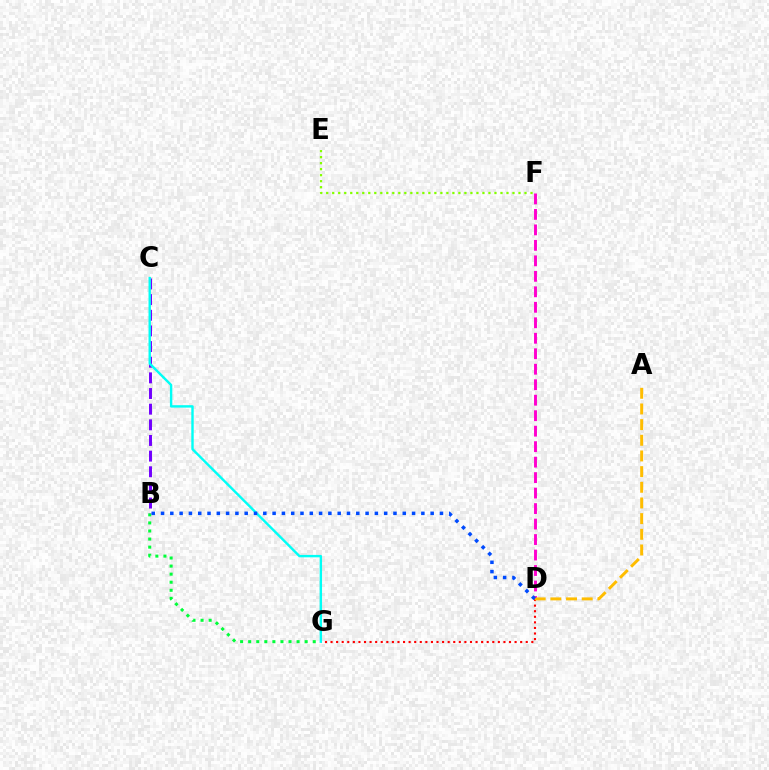{('E', 'F'): [{'color': '#84ff00', 'line_style': 'dotted', 'thickness': 1.63}], ('B', 'G'): [{'color': '#00ff39', 'line_style': 'dotted', 'thickness': 2.19}], ('D', 'F'): [{'color': '#ff00cf', 'line_style': 'dashed', 'thickness': 2.1}], ('D', 'G'): [{'color': '#ff0000', 'line_style': 'dotted', 'thickness': 1.52}], ('B', 'C'): [{'color': '#7200ff', 'line_style': 'dashed', 'thickness': 2.13}], ('C', 'G'): [{'color': '#00fff6', 'line_style': 'solid', 'thickness': 1.73}], ('A', 'D'): [{'color': '#ffbd00', 'line_style': 'dashed', 'thickness': 2.13}], ('B', 'D'): [{'color': '#004bff', 'line_style': 'dotted', 'thickness': 2.53}]}